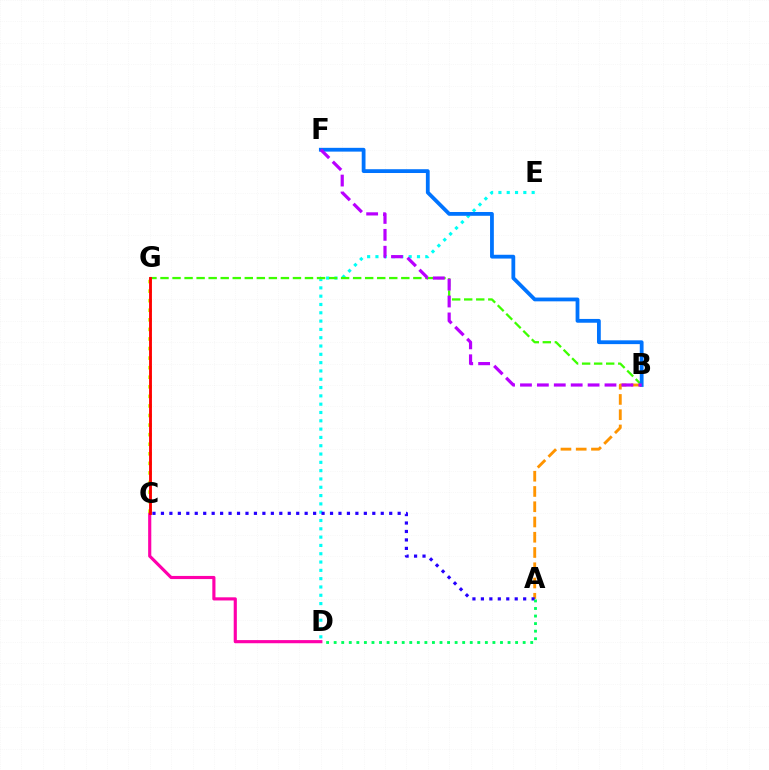{('C', 'D'): [{'color': '#ff00ac', 'line_style': 'solid', 'thickness': 2.26}], ('A', 'B'): [{'color': '#ff9400', 'line_style': 'dashed', 'thickness': 2.07}], ('C', 'G'): [{'color': '#d1ff00', 'line_style': 'dotted', 'thickness': 2.6}, {'color': '#ff0000', 'line_style': 'solid', 'thickness': 2.05}], ('D', 'E'): [{'color': '#00fff6', 'line_style': 'dotted', 'thickness': 2.26}], ('B', 'G'): [{'color': '#3dff00', 'line_style': 'dashed', 'thickness': 1.64}], ('A', 'C'): [{'color': '#2500ff', 'line_style': 'dotted', 'thickness': 2.3}], ('B', 'F'): [{'color': '#0074ff', 'line_style': 'solid', 'thickness': 2.73}, {'color': '#b900ff', 'line_style': 'dashed', 'thickness': 2.3}], ('A', 'D'): [{'color': '#00ff5c', 'line_style': 'dotted', 'thickness': 2.05}]}